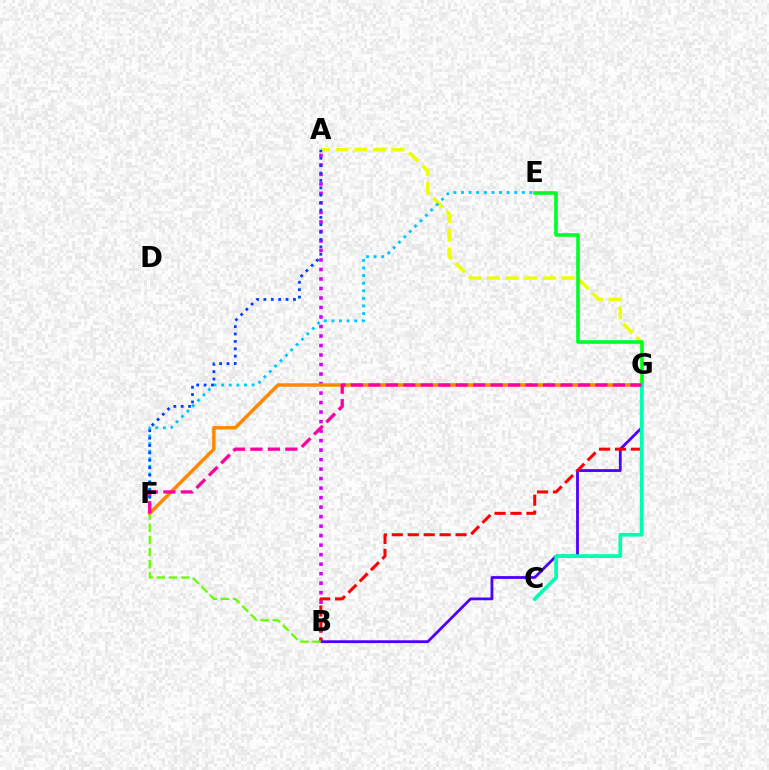{('A', 'G'): [{'color': '#eeff00', 'line_style': 'dashed', 'thickness': 2.53}], ('E', 'F'): [{'color': '#00c7ff', 'line_style': 'dotted', 'thickness': 2.06}], ('A', 'B'): [{'color': '#d600ff', 'line_style': 'dotted', 'thickness': 2.58}], ('B', 'G'): [{'color': '#4f00ff', 'line_style': 'solid', 'thickness': 2.01}, {'color': '#ff0000', 'line_style': 'dashed', 'thickness': 2.17}], ('A', 'F'): [{'color': '#003fff', 'line_style': 'dotted', 'thickness': 2.01}], ('B', 'F'): [{'color': '#66ff00', 'line_style': 'dashed', 'thickness': 1.65}], ('E', 'G'): [{'color': '#00ff27', 'line_style': 'solid', 'thickness': 2.6}], ('F', 'G'): [{'color': '#ff8800', 'line_style': 'solid', 'thickness': 2.51}, {'color': '#ff00a0', 'line_style': 'dashed', 'thickness': 2.37}], ('C', 'G'): [{'color': '#00ffaf', 'line_style': 'solid', 'thickness': 2.67}]}